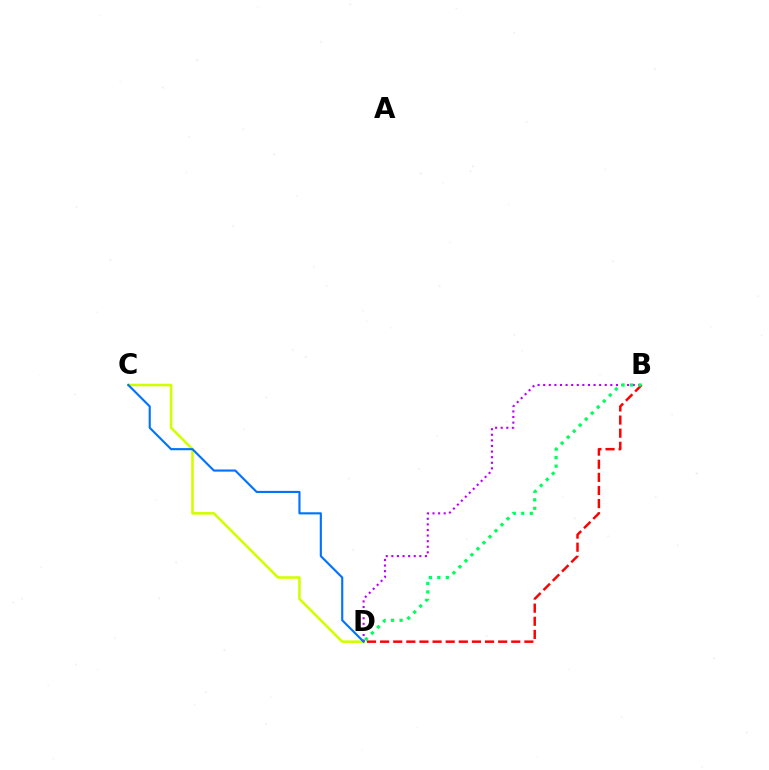{('B', 'D'): [{'color': '#ff0000', 'line_style': 'dashed', 'thickness': 1.78}, {'color': '#b900ff', 'line_style': 'dotted', 'thickness': 1.52}, {'color': '#00ff5c', 'line_style': 'dotted', 'thickness': 2.31}], ('C', 'D'): [{'color': '#d1ff00', 'line_style': 'solid', 'thickness': 1.87}, {'color': '#0074ff', 'line_style': 'solid', 'thickness': 1.54}]}